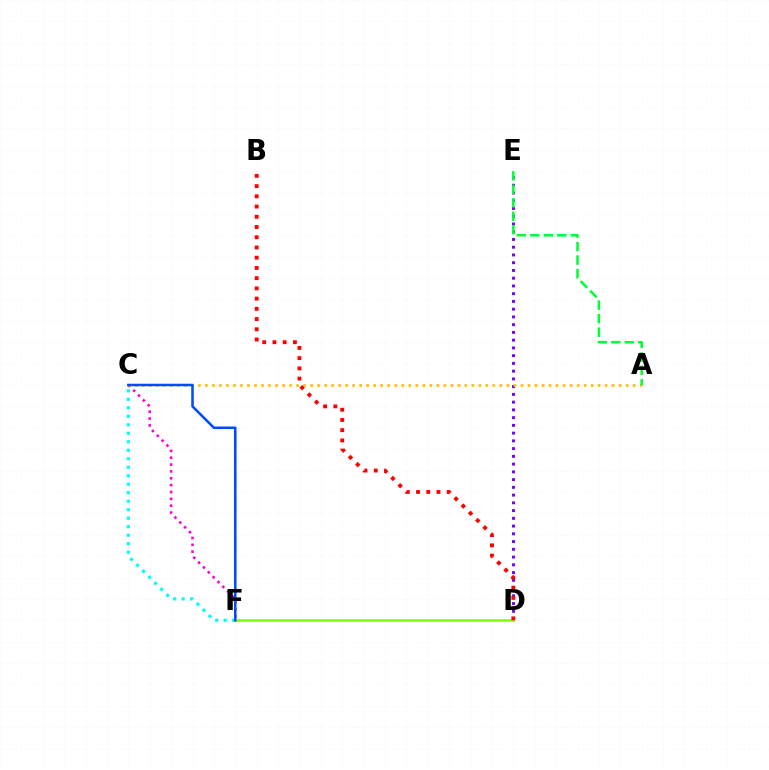{('D', 'E'): [{'color': '#7200ff', 'line_style': 'dotted', 'thickness': 2.1}], ('C', 'F'): [{'color': '#ff00cf', 'line_style': 'dotted', 'thickness': 1.86}, {'color': '#00fff6', 'line_style': 'dotted', 'thickness': 2.31}, {'color': '#004bff', 'line_style': 'solid', 'thickness': 1.83}], ('D', 'F'): [{'color': '#84ff00', 'line_style': 'solid', 'thickness': 1.84}], ('A', 'C'): [{'color': '#ffbd00', 'line_style': 'dotted', 'thickness': 1.91}], ('B', 'D'): [{'color': '#ff0000', 'line_style': 'dotted', 'thickness': 2.78}], ('A', 'E'): [{'color': '#00ff39', 'line_style': 'dashed', 'thickness': 1.83}]}